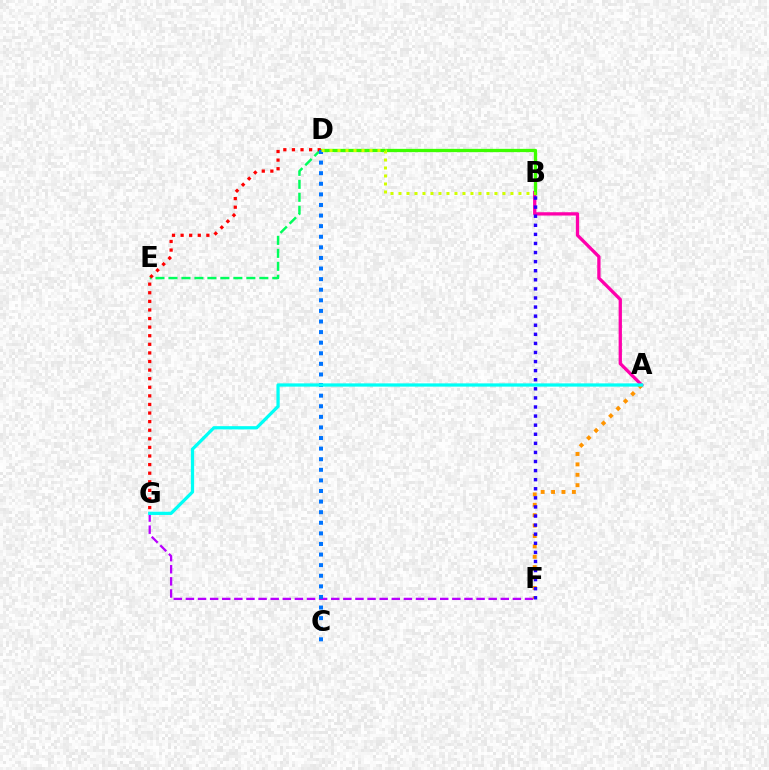{('A', 'B'): [{'color': '#ff00ac', 'line_style': 'solid', 'thickness': 2.37}], ('D', 'E'): [{'color': '#00ff5c', 'line_style': 'dashed', 'thickness': 1.76}], ('F', 'G'): [{'color': '#b900ff', 'line_style': 'dashed', 'thickness': 1.65}], ('B', 'D'): [{'color': '#3dff00', 'line_style': 'solid', 'thickness': 2.37}, {'color': '#d1ff00', 'line_style': 'dotted', 'thickness': 2.17}], ('A', 'F'): [{'color': '#ff9400', 'line_style': 'dotted', 'thickness': 2.83}], ('D', 'G'): [{'color': '#ff0000', 'line_style': 'dotted', 'thickness': 2.33}], ('C', 'D'): [{'color': '#0074ff', 'line_style': 'dotted', 'thickness': 2.88}], ('B', 'F'): [{'color': '#2500ff', 'line_style': 'dotted', 'thickness': 2.47}], ('A', 'G'): [{'color': '#00fff6', 'line_style': 'solid', 'thickness': 2.34}]}